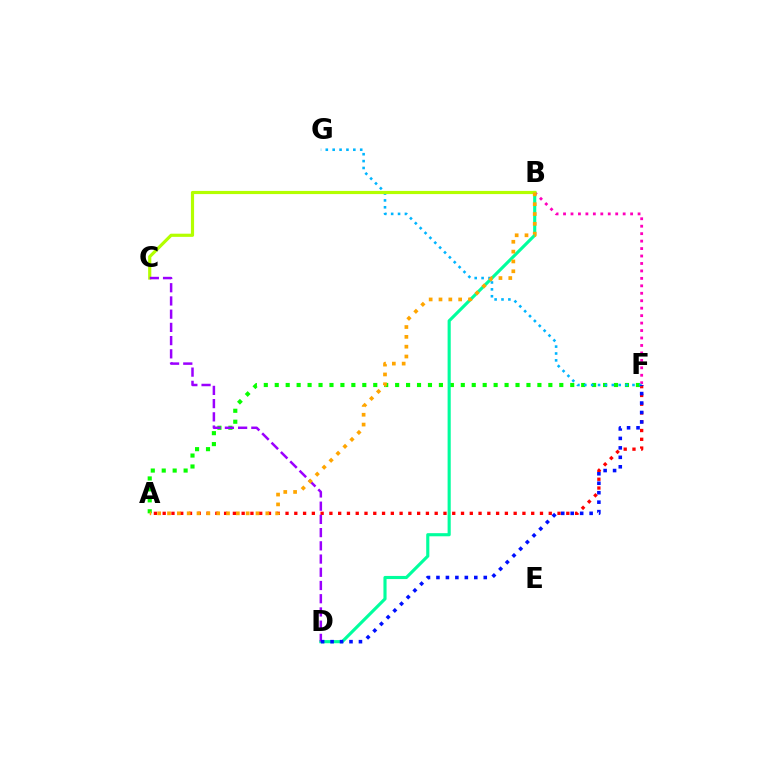{('A', 'F'): [{'color': '#ff0000', 'line_style': 'dotted', 'thickness': 2.38}, {'color': '#08ff00', 'line_style': 'dotted', 'thickness': 2.97}], ('B', 'F'): [{'color': '#ff00bd', 'line_style': 'dotted', 'thickness': 2.03}], ('B', 'D'): [{'color': '#00ff9d', 'line_style': 'solid', 'thickness': 2.25}], ('F', 'G'): [{'color': '#00b5ff', 'line_style': 'dotted', 'thickness': 1.87}], ('B', 'C'): [{'color': '#b3ff00', 'line_style': 'solid', 'thickness': 2.28}], ('C', 'D'): [{'color': '#9b00ff', 'line_style': 'dashed', 'thickness': 1.8}], ('A', 'B'): [{'color': '#ffa500', 'line_style': 'dotted', 'thickness': 2.67}], ('D', 'F'): [{'color': '#0010ff', 'line_style': 'dotted', 'thickness': 2.57}]}